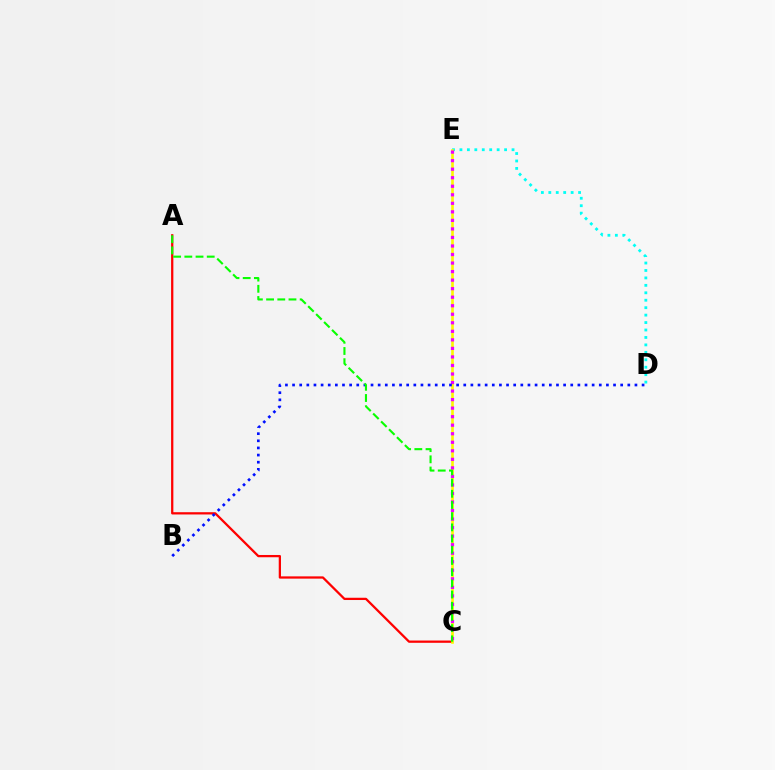{('D', 'E'): [{'color': '#00fff6', 'line_style': 'dotted', 'thickness': 2.02}], ('A', 'C'): [{'color': '#ff0000', 'line_style': 'solid', 'thickness': 1.63}, {'color': '#08ff00', 'line_style': 'dashed', 'thickness': 1.52}], ('C', 'E'): [{'color': '#fcf500', 'line_style': 'solid', 'thickness': 1.89}, {'color': '#ee00ff', 'line_style': 'dotted', 'thickness': 2.32}], ('B', 'D'): [{'color': '#0010ff', 'line_style': 'dotted', 'thickness': 1.94}]}